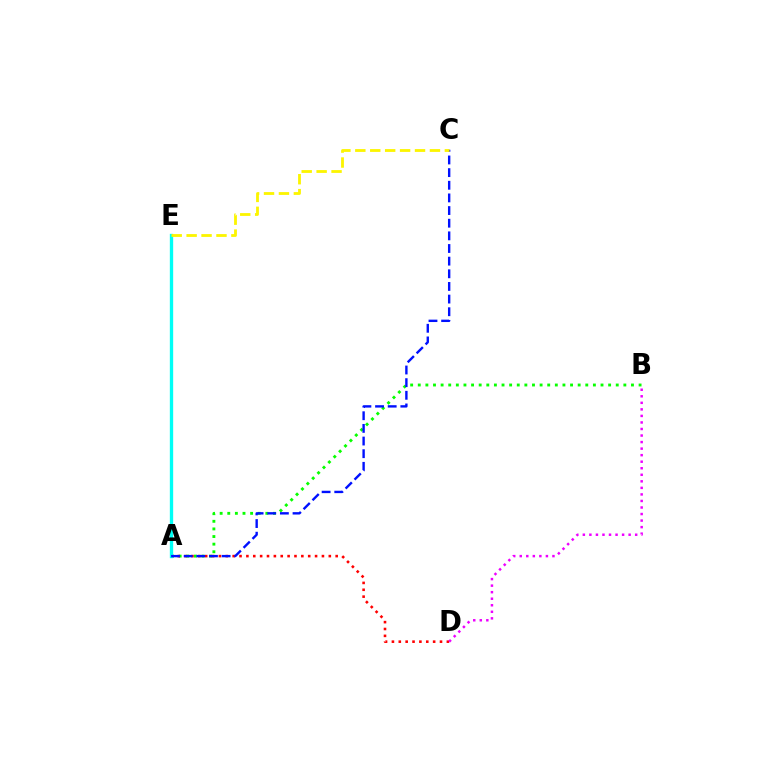{('A', 'B'): [{'color': '#08ff00', 'line_style': 'dotted', 'thickness': 2.07}], ('A', 'D'): [{'color': '#ff0000', 'line_style': 'dotted', 'thickness': 1.87}], ('B', 'D'): [{'color': '#ee00ff', 'line_style': 'dotted', 'thickness': 1.78}], ('A', 'E'): [{'color': '#00fff6', 'line_style': 'solid', 'thickness': 2.4}], ('A', 'C'): [{'color': '#0010ff', 'line_style': 'dashed', 'thickness': 1.72}], ('C', 'E'): [{'color': '#fcf500', 'line_style': 'dashed', 'thickness': 2.03}]}